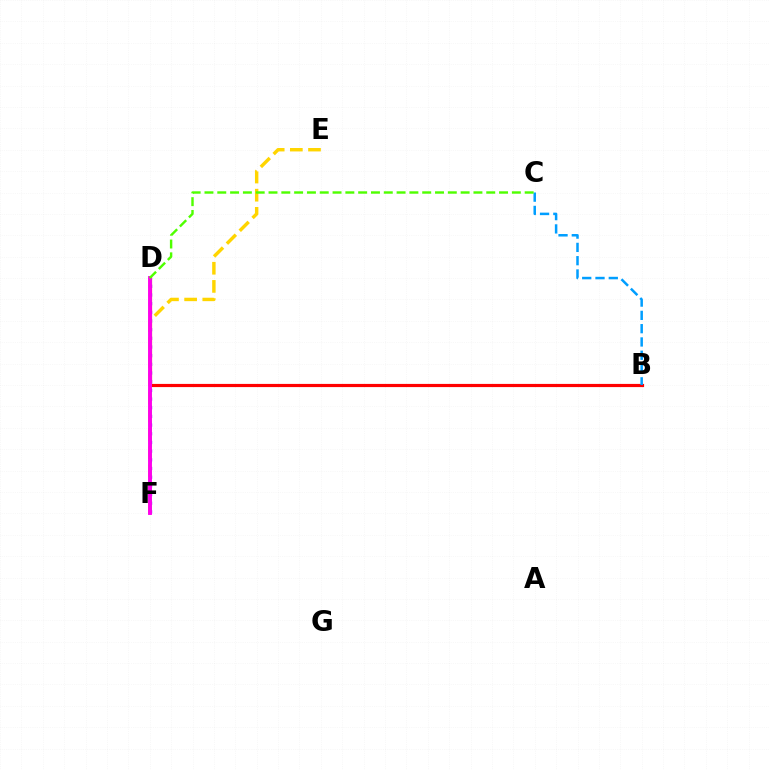{('B', 'D'): [{'color': '#ff0000', 'line_style': 'solid', 'thickness': 2.29}], ('D', 'F'): [{'color': '#00ff86', 'line_style': 'dashed', 'thickness': 2.15}, {'color': '#3700ff', 'line_style': 'dotted', 'thickness': 2.36}, {'color': '#ff00ed', 'line_style': 'solid', 'thickness': 2.8}], ('E', 'F'): [{'color': '#ffd500', 'line_style': 'dashed', 'thickness': 2.47}], ('B', 'C'): [{'color': '#009eff', 'line_style': 'dashed', 'thickness': 1.81}], ('C', 'D'): [{'color': '#4fff00', 'line_style': 'dashed', 'thickness': 1.74}]}